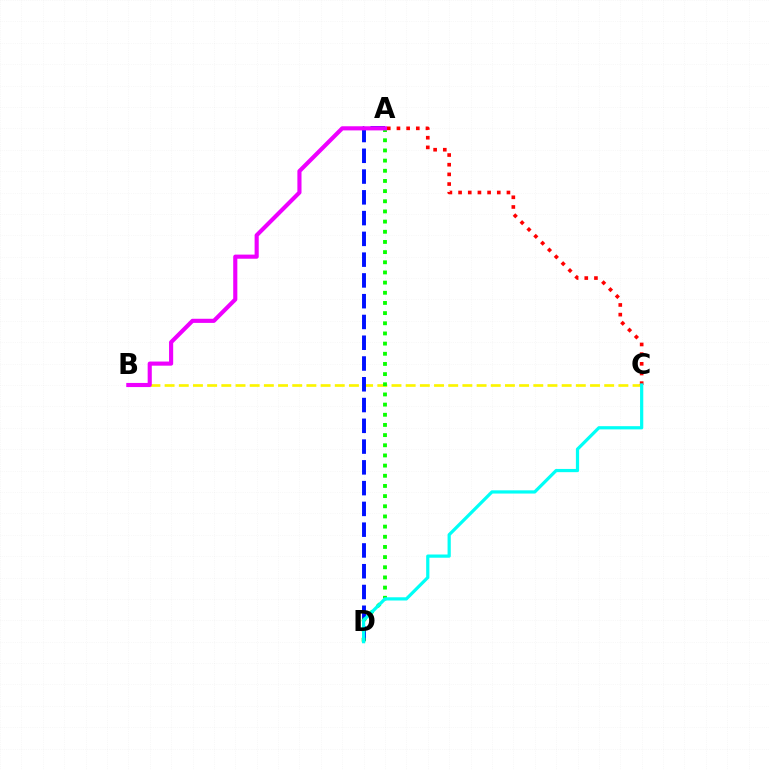{('B', 'C'): [{'color': '#fcf500', 'line_style': 'dashed', 'thickness': 1.93}], ('A', 'D'): [{'color': '#0010ff', 'line_style': 'dashed', 'thickness': 2.82}, {'color': '#08ff00', 'line_style': 'dotted', 'thickness': 2.76}], ('A', 'C'): [{'color': '#ff0000', 'line_style': 'dotted', 'thickness': 2.63}], ('A', 'B'): [{'color': '#ee00ff', 'line_style': 'solid', 'thickness': 2.97}], ('C', 'D'): [{'color': '#00fff6', 'line_style': 'solid', 'thickness': 2.32}]}